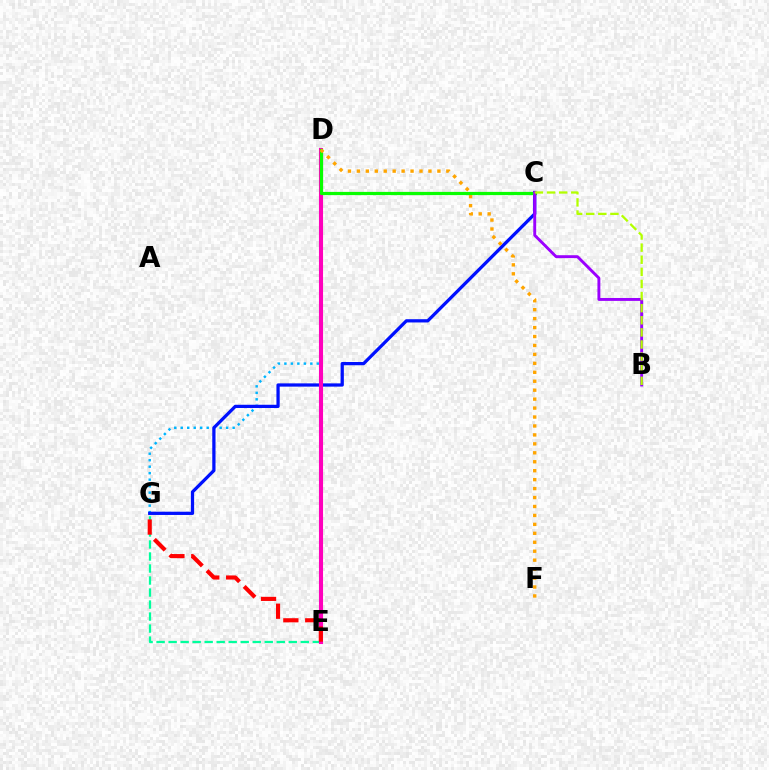{('E', 'G'): [{'color': '#00ff9d', 'line_style': 'dashed', 'thickness': 1.63}, {'color': '#ff0000', 'line_style': 'dashed', 'thickness': 2.97}], ('D', 'G'): [{'color': '#00b5ff', 'line_style': 'dotted', 'thickness': 1.76}], ('C', 'G'): [{'color': '#0010ff', 'line_style': 'solid', 'thickness': 2.34}], ('D', 'E'): [{'color': '#ff00bd', 'line_style': 'solid', 'thickness': 2.94}], ('C', 'D'): [{'color': '#08ff00', 'line_style': 'solid', 'thickness': 2.31}], ('D', 'F'): [{'color': '#ffa500', 'line_style': 'dotted', 'thickness': 2.43}], ('B', 'C'): [{'color': '#9b00ff', 'line_style': 'solid', 'thickness': 2.09}, {'color': '#b3ff00', 'line_style': 'dashed', 'thickness': 1.65}]}